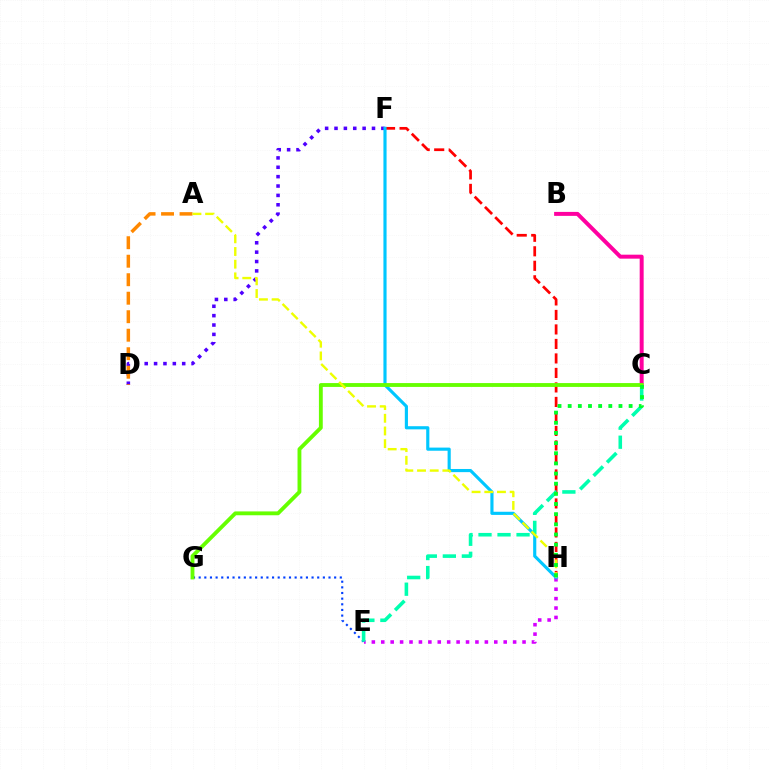{('B', 'C'): [{'color': '#ff00a0', 'line_style': 'solid', 'thickness': 2.86}], ('D', 'F'): [{'color': '#4f00ff', 'line_style': 'dotted', 'thickness': 2.55}], ('E', 'H'): [{'color': '#d600ff', 'line_style': 'dotted', 'thickness': 2.56}], ('A', 'D'): [{'color': '#ff8800', 'line_style': 'dashed', 'thickness': 2.51}], ('F', 'H'): [{'color': '#ff0000', 'line_style': 'dashed', 'thickness': 1.97}, {'color': '#00c7ff', 'line_style': 'solid', 'thickness': 2.26}], ('E', 'G'): [{'color': '#003fff', 'line_style': 'dotted', 'thickness': 1.53}], ('C', 'G'): [{'color': '#66ff00', 'line_style': 'solid', 'thickness': 2.77}], ('C', 'E'): [{'color': '#00ffaf', 'line_style': 'dashed', 'thickness': 2.58}], ('A', 'H'): [{'color': '#eeff00', 'line_style': 'dashed', 'thickness': 1.72}], ('C', 'H'): [{'color': '#00ff27', 'line_style': 'dotted', 'thickness': 2.76}]}